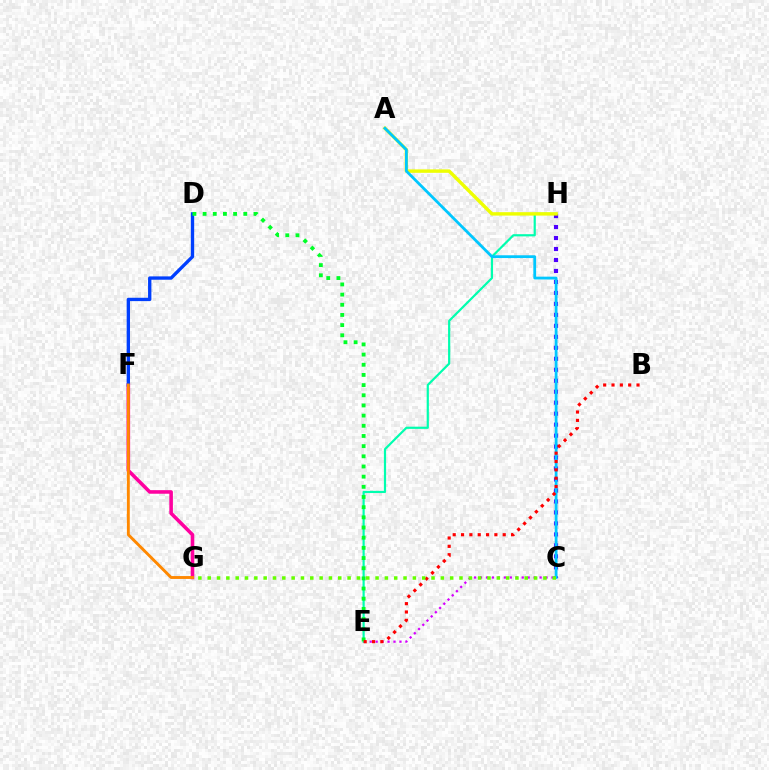{('C', 'E'): [{'color': '#d600ff', 'line_style': 'dotted', 'thickness': 1.62}], ('C', 'H'): [{'color': '#4f00ff', 'line_style': 'dotted', 'thickness': 2.98}], ('E', 'H'): [{'color': '#00ffaf', 'line_style': 'solid', 'thickness': 1.58}], ('F', 'G'): [{'color': '#ff00a0', 'line_style': 'solid', 'thickness': 2.58}, {'color': '#ff8800', 'line_style': 'solid', 'thickness': 2.08}], ('D', 'F'): [{'color': '#003fff', 'line_style': 'solid', 'thickness': 2.4}], ('A', 'H'): [{'color': '#eeff00', 'line_style': 'solid', 'thickness': 2.47}], ('A', 'C'): [{'color': '#00c7ff', 'line_style': 'solid', 'thickness': 2.01}], ('D', 'E'): [{'color': '#00ff27', 'line_style': 'dotted', 'thickness': 2.76}], ('B', 'E'): [{'color': '#ff0000', 'line_style': 'dotted', 'thickness': 2.26}], ('C', 'G'): [{'color': '#66ff00', 'line_style': 'dotted', 'thickness': 2.53}]}